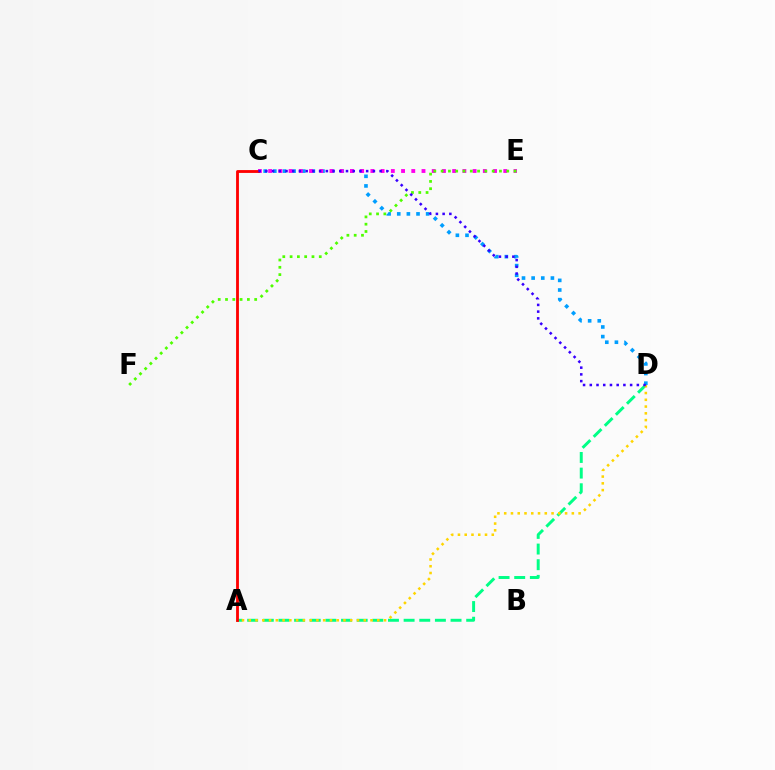{('C', 'D'): [{'color': '#009eff', 'line_style': 'dotted', 'thickness': 2.62}, {'color': '#3700ff', 'line_style': 'dotted', 'thickness': 1.83}], ('C', 'E'): [{'color': '#ff00ed', 'line_style': 'dotted', 'thickness': 2.78}], ('A', 'D'): [{'color': '#00ff86', 'line_style': 'dashed', 'thickness': 2.13}, {'color': '#ffd500', 'line_style': 'dotted', 'thickness': 1.84}], ('E', 'F'): [{'color': '#4fff00', 'line_style': 'dotted', 'thickness': 1.98}], ('A', 'C'): [{'color': '#ff0000', 'line_style': 'solid', 'thickness': 2.04}]}